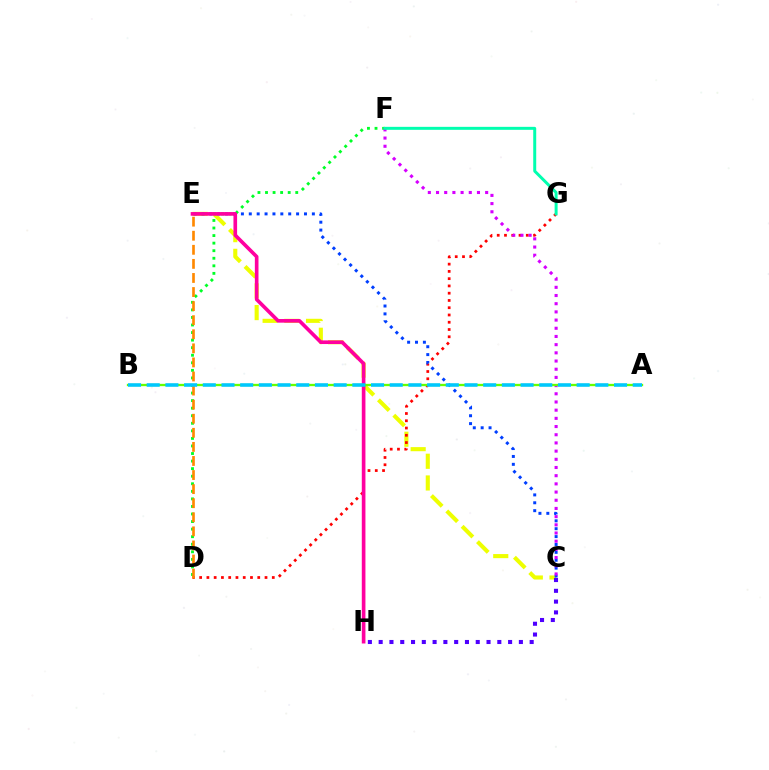{('C', 'E'): [{'color': '#eeff00', 'line_style': 'dashed', 'thickness': 2.95}, {'color': '#003fff', 'line_style': 'dotted', 'thickness': 2.14}], ('D', 'F'): [{'color': '#00ff27', 'line_style': 'dotted', 'thickness': 2.05}], ('D', 'G'): [{'color': '#ff0000', 'line_style': 'dotted', 'thickness': 1.97}], ('C', 'F'): [{'color': '#d600ff', 'line_style': 'dotted', 'thickness': 2.23}], ('E', 'H'): [{'color': '#ff00a0', 'line_style': 'solid', 'thickness': 2.62}], ('A', 'B'): [{'color': '#66ff00', 'line_style': 'solid', 'thickness': 1.67}, {'color': '#00c7ff', 'line_style': 'dashed', 'thickness': 2.54}], ('D', 'E'): [{'color': '#ff8800', 'line_style': 'dashed', 'thickness': 1.91}], ('F', 'G'): [{'color': '#00ffaf', 'line_style': 'solid', 'thickness': 2.15}], ('C', 'H'): [{'color': '#4f00ff', 'line_style': 'dotted', 'thickness': 2.93}]}